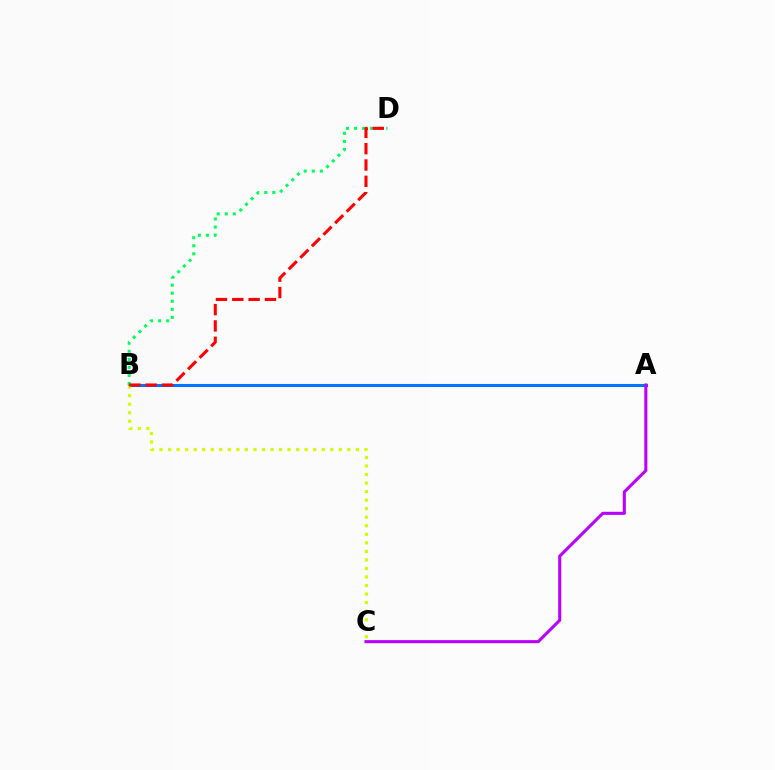{('A', 'B'): [{'color': '#0074ff', 'line_style': 'solid', 'thickness': 2.21}], ('B', 'C'): [{'color': '#d1ff00', 'line_style': 'dotted', 'thickness': 2.32}], ('B', 'D'): [{'color': '#00ff5c', 'line_style': 'dotted', 'thickness': 2.19}, {'color': '#ff0000', 'line_style': 'dashed', 'thickness': 2.22}], ('A', 'C'): [{'color': '#b900ff', 'line_style': 'solid', 'thickness': 2.22}]}